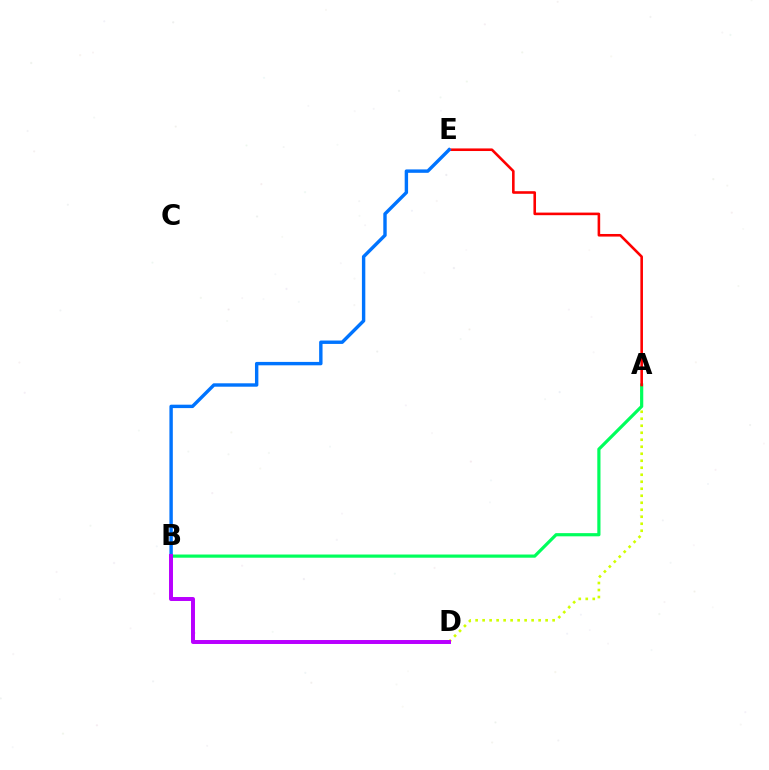{('A', 'D'): [{'color': '#d1ff00', 'line_style': 'dotted', 'thickness': 1.9}], ('A', 'B'): [{'color': '#00ff5c', 'line_style': 'solid', 'thickness': 2.29}], ('A', 'E'): [{'color': '#ff0000', 'line_style': 'solid', 'thickness': 1.87}], ('B', 'E'): [{'color': '#0074ff', 'line_style': 'solid', 'thickness': 2.45}], ('B', 'D'): [{'color': '#b900ff', 'line_style': 'solid', 'thickness': 2.85}]}